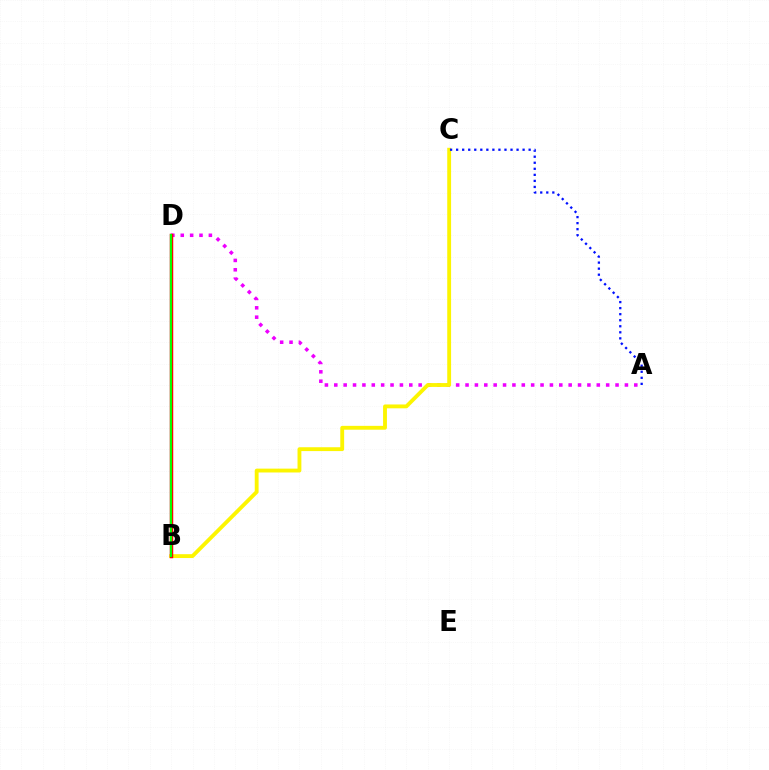{('B', 'D'): [{'color': '#00fff6', 'line_style': 'solid', 'thickness': 1.56}, {'color': '#ff0000', 'line_style': 'solid', 'thickness': 2.5}, {'color': '#08ff00', 'line_style': 'solid', 'thickness': 1.54}], ('A', 'D'): [{'color': '#ee00ff', 'line_style': 'dotted', 'thickness': 2.55}], ('B', 'C'): [{'color': '#fcf500', 'line_style': 'solid', 'thickness': 2.77}], ('A', 'C'): [{'color': '#0010ff', 'line_style': 'dotted', 'thickness': 1.64}]}